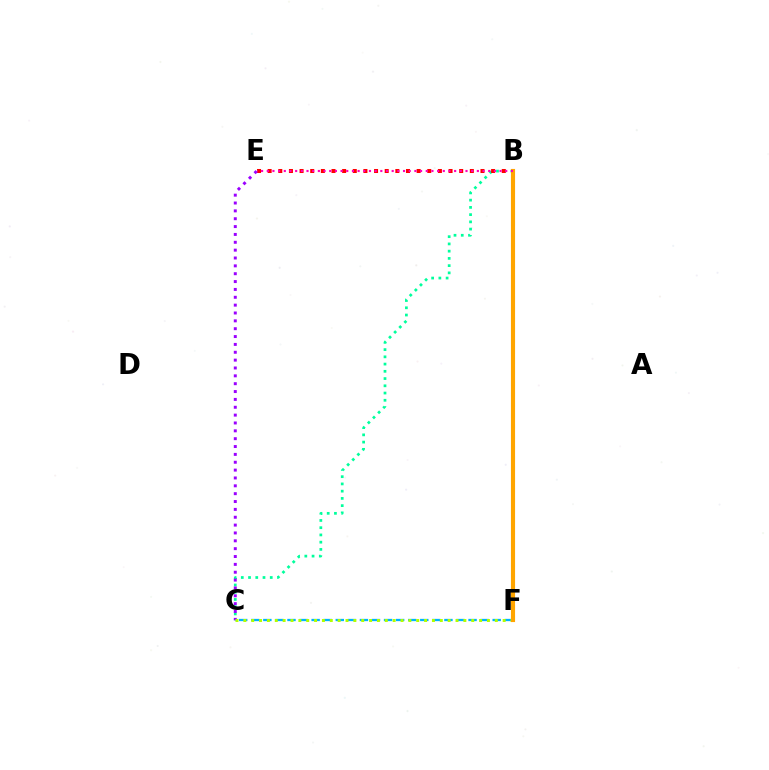{('B', 'C'): [{'color': '#00ff9d', 'line_style': 'dotted', 'thickness': 1.97}], ('B', 'F'): [{'color': '#0010ff', 'line_style': 'solid', 'thickness': 1.92}, {'color': '#08ff00', 'line_style': 'dotted', 'thickness': 2.89}, {'color': '#ffa500', 'line_style': 'solid', 'thickness': 2.97}], ('B', 'E'): [{'color': '#ff0000', 'line_style': 'dotted', 'thickness': 2.89}, {'color': '#ff00bd', 'line_style': 'dotted', 'thickness': 1.54}], ('C', 'E'): [{'color': '#9b00ff', 'line_style': 'dotted', 'thickness': 2.13}], ('C', 'F'): [{'color': '#00b5ff', 'line_style': 'dashed', 'thickness': 1.64}, {'color': '#b3ff00', 'line_style': 'dotted', 'thickness': 2.14}]}